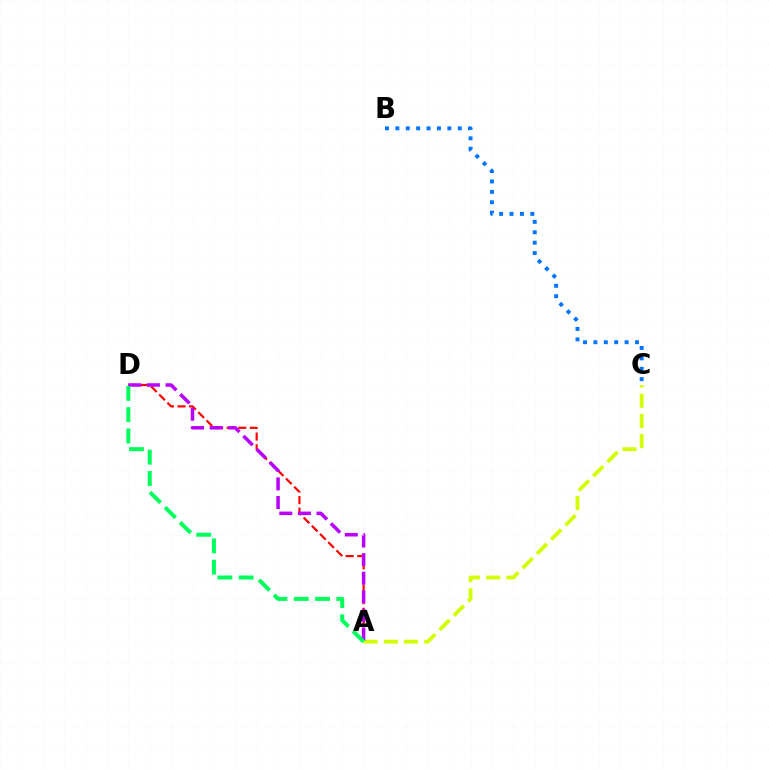{('A', 'C'): [{'color': '#d1ff00', 'line_style': 'dashed', 'thickness': 2.74}], ('A', 'D'): [{'color': '#ff0000', 'line_style': 'dashed', 'thickness': 1.58}, {'color': '#b900ff', 'line_style': 'dashed', 'thickness': 2.53}, {'color': '#00ff5c', 'line_style': 'dashed', 'thickness': 2.89}], ('B', 'C'): [{'color': '#0074ff', 'line_style': 'dotted', 'thickness': 2.83}]}